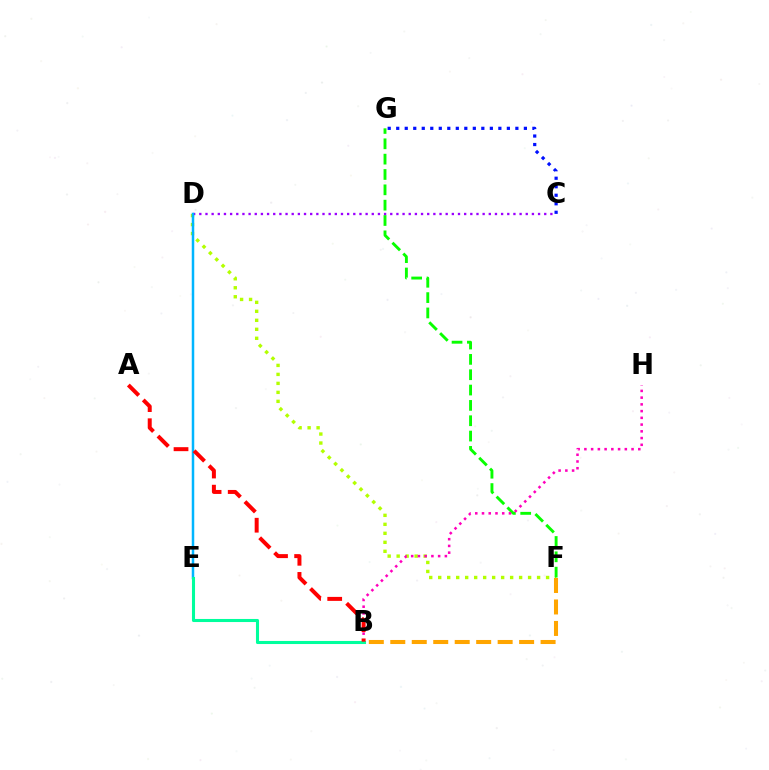{('D', 'F'): [{'color': '#b3ff00', 'line_style': 'dotted', 'thickness': 2.44}], ('F', 'G'): [{'color': '#08ff00', 'line_style': 'dashed', 'thickness': 2.08}], ('C', 'D'): [{'color': '#9b00ff', 'line_style': 'dotted', 'thickness': 1.67}], ('B', 'H'): [{'color': '#ff00bd', 'line_style': 'dotted', 'thickness': 1.83}], ('D', 'E'): [{'color': '#00b5ff', 'line_style': 'solid', 'thickness': 1.8}], ('C', 'G'): [{'color': '#0010ff', 'line_style': 'dotted', 'thickness': 2.31}], ('B', 'F'): [{'color': '#ffa500', 'line_style': 'dashed', 'thickness': 2.92}], ('B', 'E'): [{'color': '#00ff9d', 'line_style': 'solid', 'thickness': 2.21}], ('A', 'B'): [{'color': '#ff0000', 'line_style': 'dashed', 'thickness': 2.87}]}